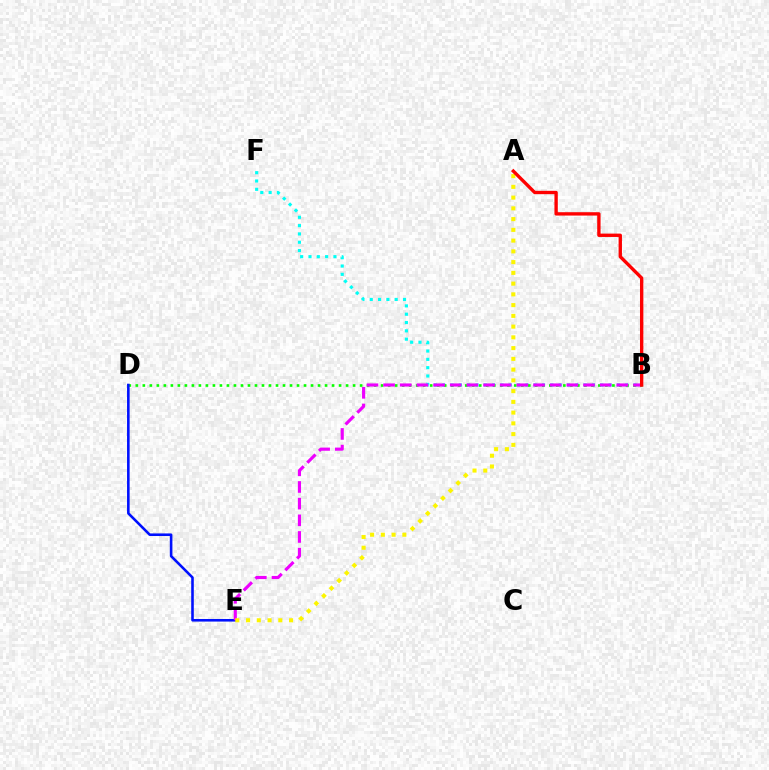{('B', 'F'): [{'color': '#00fff6', 'line_style': 'dotted', 'thickness': 2.26}], ('B', 'D'): [{'color': '#08ff00', 'line_style': 'dotted', 'thickness': 1.9}], ('D', 'E'): [{'color': '#0010ff', 'line_style': 'solid', 'thickness': 1.86}], ('B', 'E'): [{'color': '#ee00ff', 'line_style': 'dashed', 'thickness': 2.26}], ('A', 'E'): [{'color': '#fcf500', 'line_style': 'dotted', 'thickness': 2.92}], ('A', 'B'): [{'color': '#ff0000', 'line_style': 'solid', 'thickness': 2.42}]}